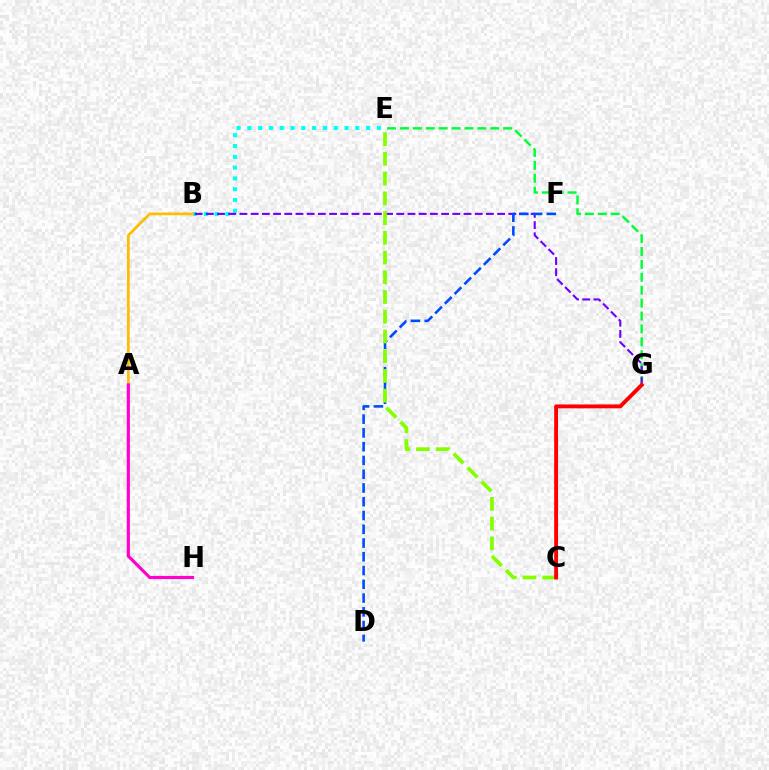{('E', 'G'): [{'color': '#00ff39', 'line_style': 'dashed', 'thickness': 1.75}], ('B', 'E'): [{'color': '#00fff6', 'line_style': 'dotted', 'thickness': 2.93}], ('A', 'B'): [{'color': '#ffbd00', 'line_style': 'solid', 'thickness': 1.96}], ('B', 'G'): [{'color': '#7200ff', 'line_style': 'dashed', 'thickness': 1.52}], ('A', 'H'): [{'color': '#ff00cf', 'line_style': 'solid', 'thickness': 2.27}], ('D', 'F'): [{'color': '#004bff', 'line_style': 'dashed', 'thickness': 1.87}], ('C', 'E'): [{'color': '#84ff00', 'line_style': 'dashed', 'thickness': 2.68}], ('C', 'G'): [{'color': '#ff0000', 'line_style': 'solid', 'thickness': 2.8}]}